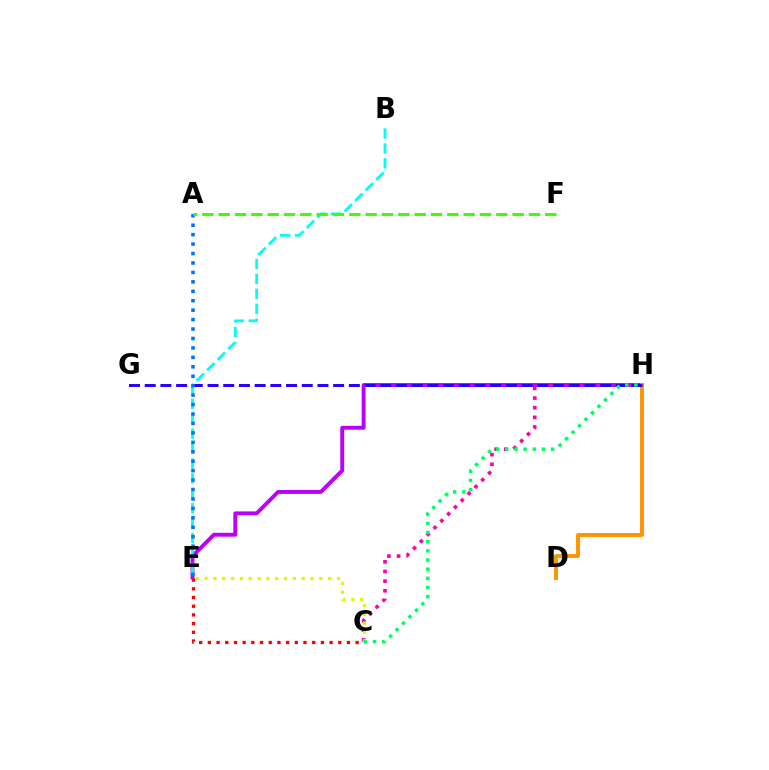{('E', 'H'): [{'color': '#b900ff', 'line_style': 'solid', 'thickness': 2.8}], ('C', 'H'): [{'color': '#ff00ac', 'line_style': 'dotted', 'thickness': 2.62}, {'color': '#00ff5c', 'line_style': 'dotted', 'thickness': 2.49}], ('D', 'H'): [{'color': '#ff9400', 'line_style': 'solid', 'thickness': 2.81}], ('C', 'E'): [{'color': '#d1ff00', 'line_style': 'dotted', 'thickness': 2.4}, {'color': '#ff0000', 'line_style': 'dotted', 'thickness': 2.36}], ('B', 'E'): [{'color': '#00fff6', 'line_style': 'dashed', 'thickness': 2.03}], ('G', 'H'): [{'color': '#2500ff', 'line_style': 'dashed', 'thickness': 2.13}], ('A', 'E'): [{'color': '#0074ff', 'line_style': 'dotted', 'thickness': 2.56}], ('A', 'F'): [{'color': '#3dff00', 'line_style': 'dashed', 'thickness': 2.22}]}